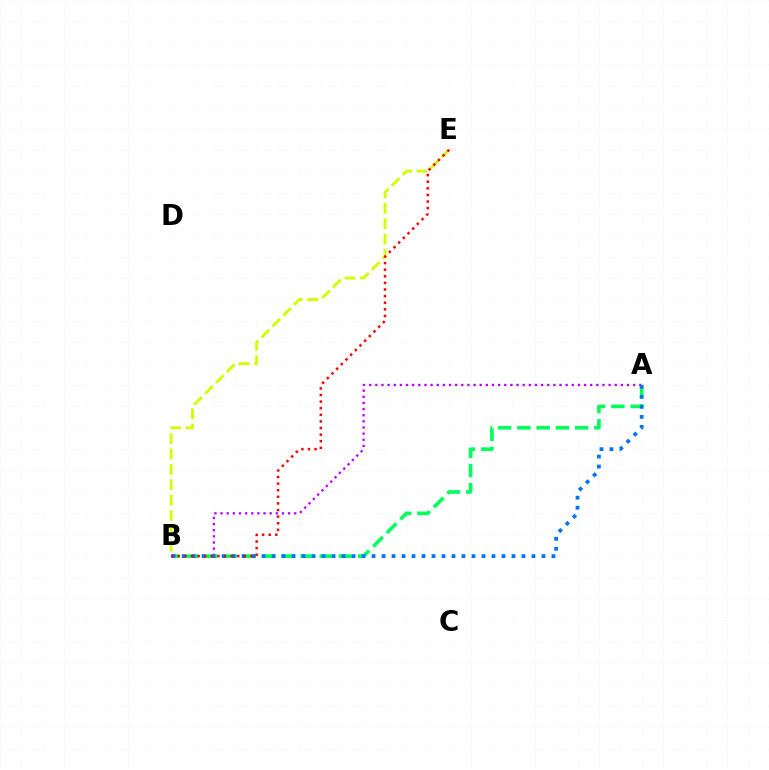{('A', 'B'): [{'color': '#b900ff', 'line_style': 'dotted', 'thickness': 1.67}, {'color': '#00ff5c', 'line_style': 'dashed', 'thickness': 2.61}, {'color': '#0074ff', 'line_style': 'dotted', 'thickness': 2.72}], ('B', 'E'): [{'color': '#d1ff00', 'line_style': 'dashed', 'thickness': 2.09}, {'color': '#ff0000', 'line_style': 'dotted', 'thickness': 1.79}]}